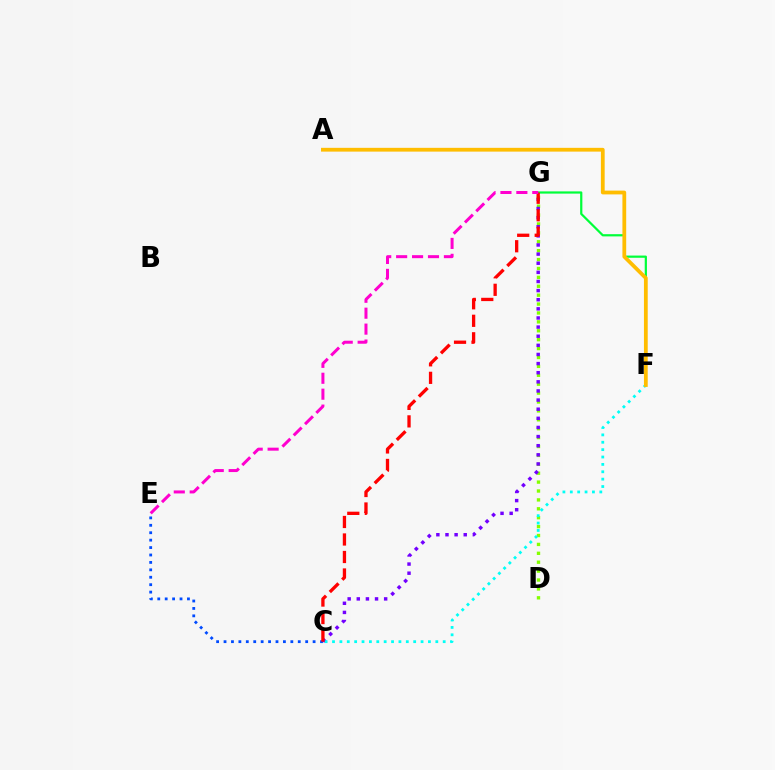{('F', 'G'): [{'color': '#00ff39', 'line_style': 'solid', 'thickness': 1.6}], ('D', 'G'): [{'color': '#84ff00', 'line_style': 'dotted', 'thickness': 2.42}], ('C', 'E'): [{'color': '#004bff', 'line_style': 'dotted', 'thickness': 2.02}], ('C', 'G'): [{'color': '#7200ff', 'line_style': 'dotted', 'thickness': 2.48}, {'color': '#ff0000', 'line_style': 'dashed', 'thickness': 2.38}], ('C', 'F'): [{'color': '#00fff6', 'line_style': 'dotted', 'thickness': 2.0}], ('A', 'F'): [{'color': '#ffbd00', 'line_style': 'solid', 'thickness': 2.72}], ('E', 'G'): [{'color': '#ff00cf', 'line_style': 'dashed', 'thickness': 2.16}]}